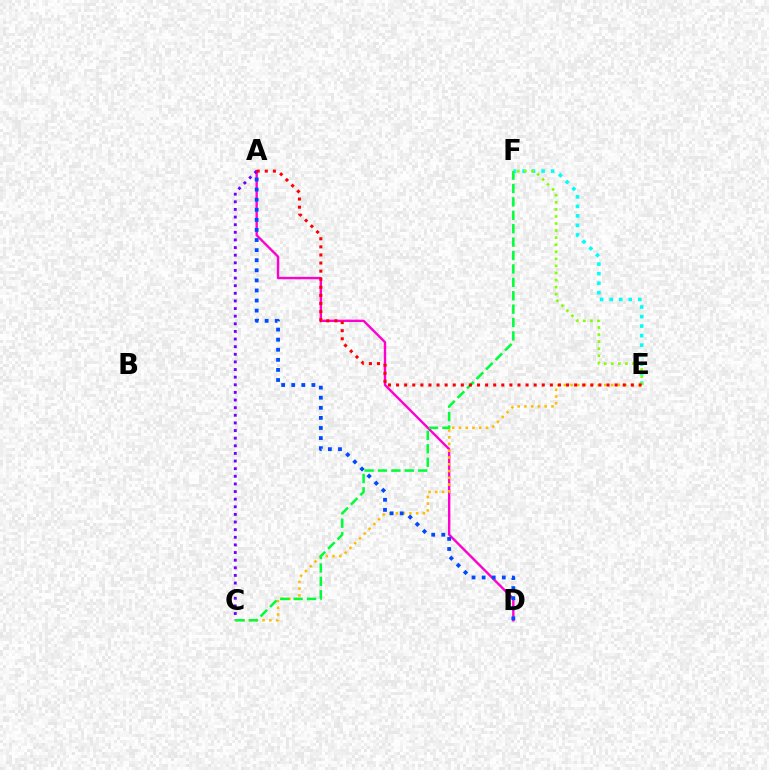{('A', 'D'): [{'color': '#ff00cf', 'line_style': 'solid', 'thickness': 1.72}, {'color': '#004bff', 'line_style': 'dotted', 'thickness': 2.74}], ('E', 'F'): [{'color': '#00fff6', 'line_style': 'dotted', 'thickness': 2.59}, {'color': '#84ff00', 'line_style': 'dotted', 'thickness': 1.92}], ('C', 'E'): [{'color': '#ffbd00', 'line_style': 'dotted', 'thickness': 1.84}], ('A', 'C'): [{'color': '#7200ff', 'line_style': 'dotted', 'thickness': 2.07}], ('C', 'F'): [{'color': '#00ff39', 'line_style': 'dashed', 'thickness': 1.82}], ('A', 'E'): [{'color': '#ff0000', 'line_style': 'dotted', 'thickness': 2.2}]}